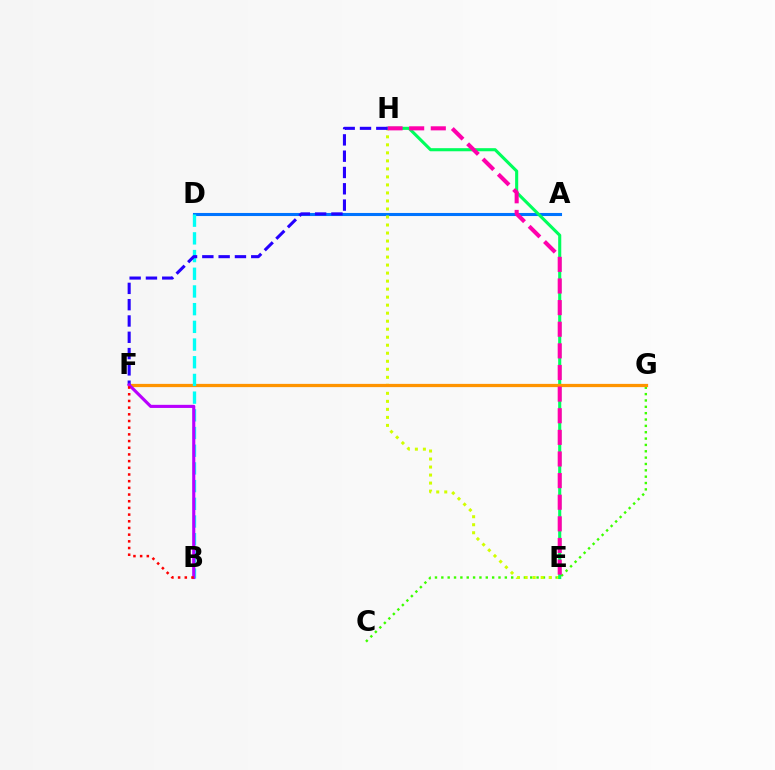{('A', 'D'): [{'color': '#0074ff', 'line_style': 'solid', 'thickness': 2.22}], ('C', 'G'): [{'color': '#3dff00', 'line_style': 'dotted', 'thickness': 1.73}], ('E', 'H'): [{'color': '#d1ff00', 'line_style': 'dotted', 'thickness': 2.18}, {'color': '#00ff5c', 'line_style': 'solid', 'thickness': 2.23}, {'color': '#ff00ac', 'line_style': 'dashed', 'thickness': 2.94}], ('F', 'G'): [{'color': '#ff9400', 'line_style': 'solid', 'thickness': 2.34}], ('B', 'D'): [{'color': '#00fff6', 'line_style': 'dashed', 'thickness': 2.4}], ('F', 'H'): [{'color': '#2500ff', 'line_style': 'dashed', 'thickness': 2.21}], ('B', 'F'): [{'color': '#b900ff', 'line_style': 'solid', 'thickness': 2.24}, {'color': '#ff0000', 'line_style': 'dotted', 'thickness': 1.82}]}